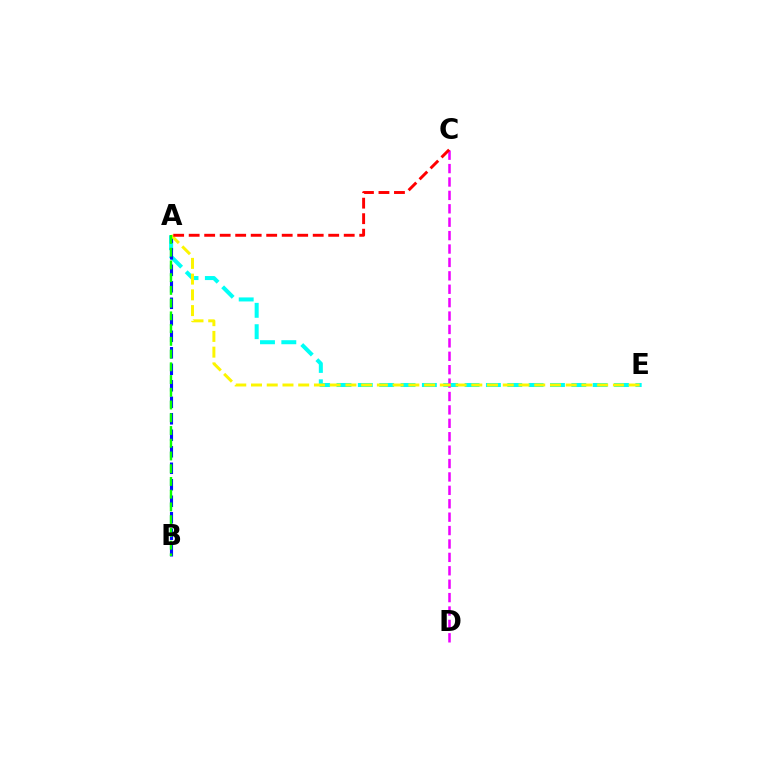{('A', 'E'): [{'color': '#00fff6', 'line_style': 'dashed', 'thickness': 2.9}, {'color': '#fcf500', 'line_style': 'dashed', 'thickness': 2.14}], ('C', 'D'): [{'color': '#ee00ff', 'line_style': 'dashed', 'thickness': 1.82}], ('A', 'B'): [{'color': '#0010ff', 'line_style': 'dashed', 'thickness': 2.24}, {'color': '#08ff00', 'line_style': 'dashed', 'thickness': 1.73}], ('A', 'C'): [{'color': '#ff0000', 'line_style': 'dashed', 'thickness': 2.11}]}